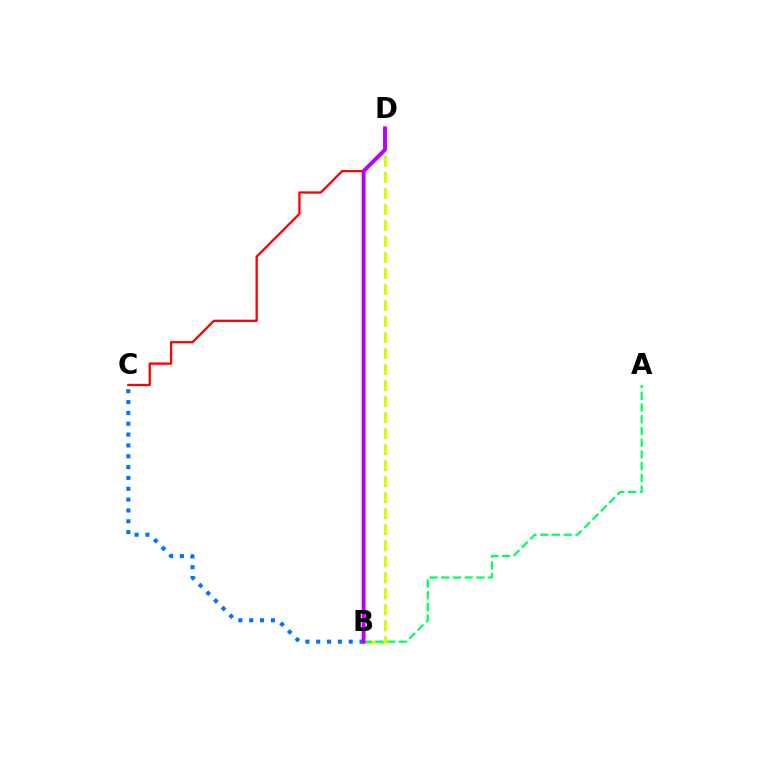{('B', 'C'): [{'color': '#0074ff', 'line_style': 'dotted', 'thickness': 2.94}], ('B', 'D'): [{'color': '#d1ff00', 'line_style': 'dashed', 'thickness': 2.18}, {'color': '#b900ff', 'line_style': 'solid', 'thickness': 2.8}], ('A', 'B'): [{'color': '#00ff5c', 'line_style': 'dashed', 'thickness': 1.6}], ('C', 'D'): [{'color': '#ff0000', 'line_style': 'solid', 'thickness': 1.65}]}